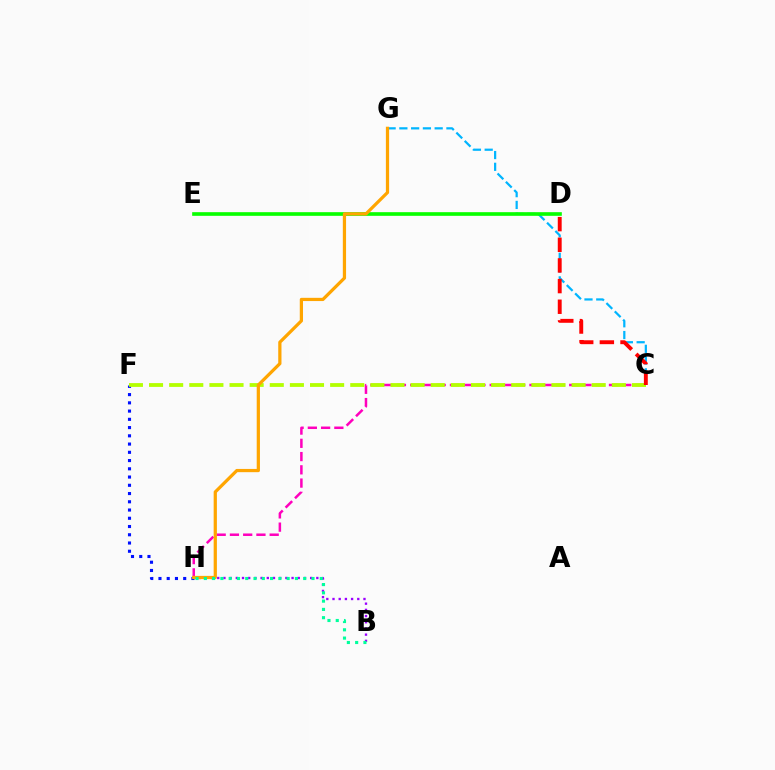{('F', 'H'): [{'color': '#0010ff', 'line_style': 'dotted', 'thickness': 2.24}], ('C', 'G'): [{'color': '#00b5ff', 'line_style': 'dashed', 'thickness': 1.6}], ('D', 'E'): [{'color': '#08ff00', 'line_style': 'solid', 'thickness': 2.63}], ('C', 'H'): [{'color': '#ff00bd', 'line_style': 'dashed', 'thickness': 1.8}], ('C', 'F'): [{'color': '#b3ff00', 'line_style': 'dashed', 'thickness': 2.73}], ('B', 'H'): [{'color': '#9b00ff', 'line_style': 'dotted', 'thickness': 1.68}, {'color': '#00ff9d', 'line_style': 'dotted', 'thickness': 2.25}], ('G', 'H'): [{'color': '#ffa500', 'line_style': 'solid', 'thickness': 2.33}], ('C', 'D'): [{'color': '#ff0000', 'line_style': 'dashed', 'thickness': 2.81}]}